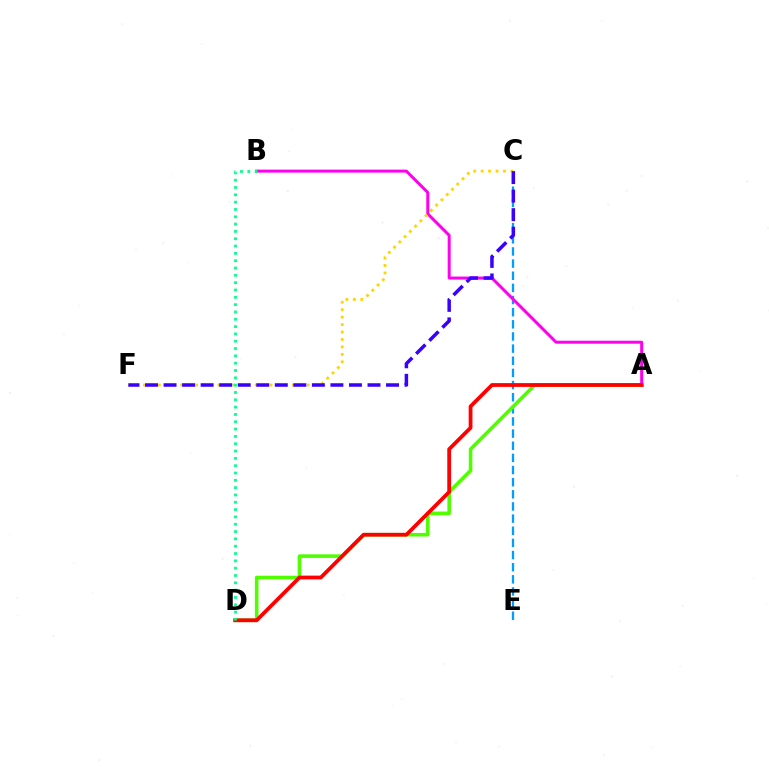{('C', 'E'): [{'color': '#009eff', 'line_style': 'dashed', 'thickness': 1.65}], ('A', 'B'): [{'color': '#ff00ed', 'line_style': 'solid', 'thickness': 2.15}], ('A', 'D'): [{'color': '#4fff00', 'line_style': 'solid', 'thickness': 2.57}, {'color': '#ff0000', 'line_style': 'solid', 'thickness': 2.72}], ('C', 'F'): [{'color': '#ffd500', 'line_style': 'dotted', 'thickness': 2.02}, {'color': '#3700ff', 'line_style': 'dashed', 'thickness': 2.52}], ('B', 'D'): [{'color': '#00ff86', 'line_style': 'dotted', 'thickness': 1.99}]}